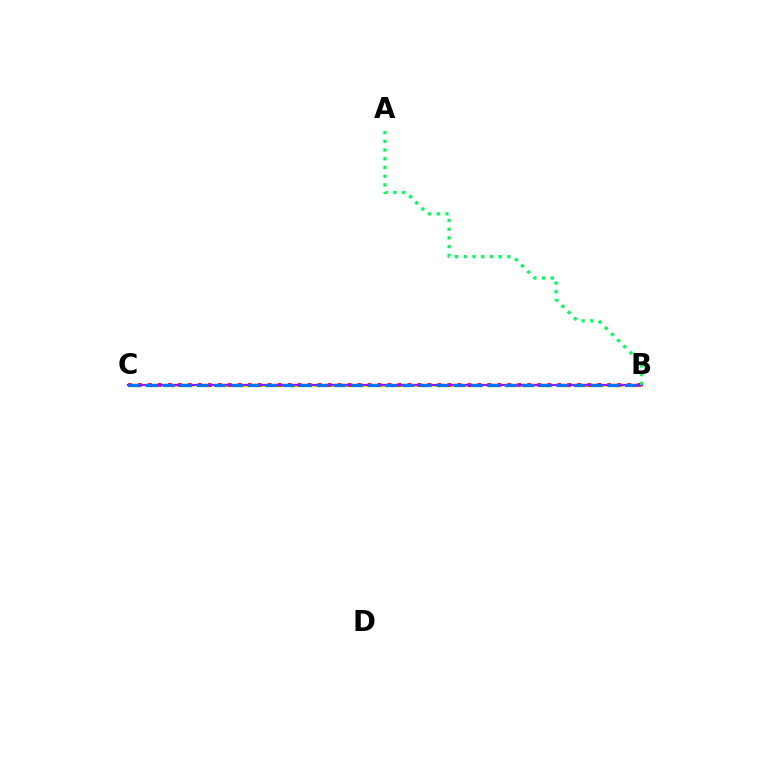{('B', 'C'): [{'color': '#d1ff00', 'line_style': 'dashed', 'thickness': 2.43}, {'color': '#ff0000', 'line_style': 'dotted', 'thickness': 2.71}, {'color': '#b900ff', 'line_style': 'solid', 'thickness': 1.57}, {'color': '#0074ff', 'line_style': 'dashed', 'thickness': 2.33}], ('A', 'B'): [{'color': '#00ff5c', 'line_style': 'dotted', 'thickness': 2.37}]}